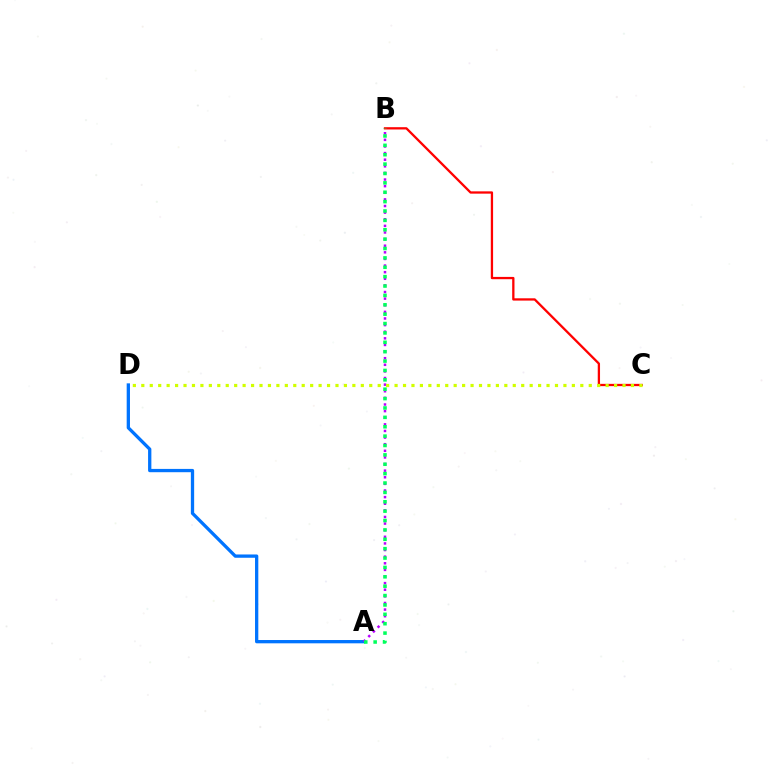{('B', 'C'): [{'color': '#ff0000', 'line_style': 'solid', 'thickness': 1.65}], ('A', 'D'): [{'color': '#0074ff', 'line_style': 'solid', 'thickness': 2.37}], ('A', 'B'): [{'color': '#b900ff', 'line_style': 'dotted', 'thickness': 1.8}, {'color': '#00ff5c', 'line_style': 'dotted', 'thickness': 2.55}], ('C', 'D'): [{'color': '#d1ff00', 'line_style': 'dotted', 'thickness': 2.29}]}